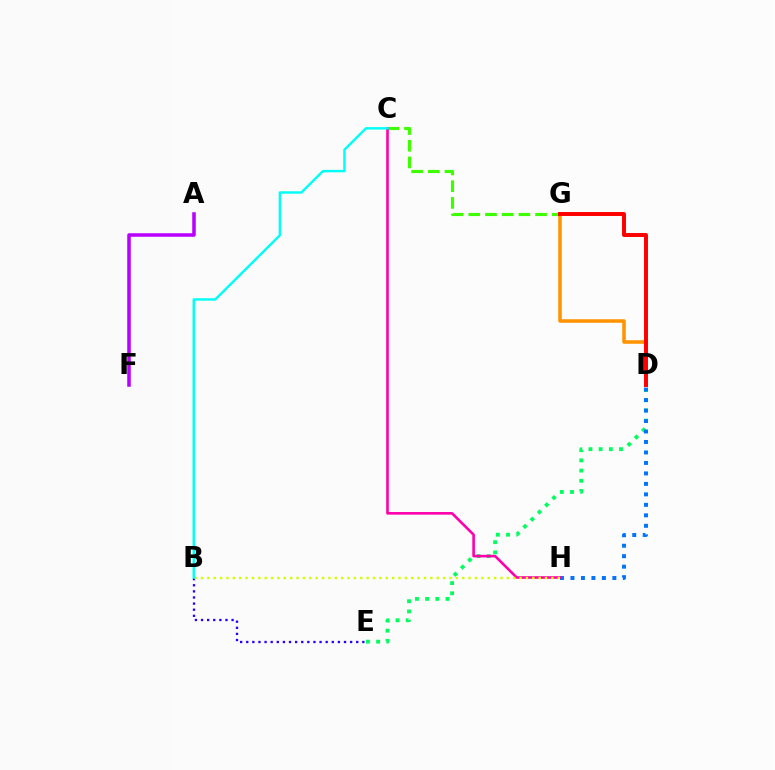{('D', 'E'): [{'color': '#00ff5c', 'line_style': 'dotted', 'thickness': 2.77}], ('A', 'F'): [{'color': '#b900ff', 'line_style': 'solid', 'thickness': 2.54}], ('D', 'H'): [{'color': '#0074ff', 'line_style': 'dotted', 'thickness': 2.85}], ('B', 'E'): [{'color': '#2500ff', 'line_style': 'dotted', 'thickness': 1.66}], ('C', 'G'): [{'color': '#3dff00', 'line_style': 'dashed', 'thickness': 2.27}], ('C', 'H'): [{'color': '#ff00ac', 'line_style': 'solid', 'thickness': 1.88}], ('B', 'H'): [{'color': '#d1ff00', 'line_style': 'dotted', 'thickness': 1.73}], ('D', 'G'): [{'color': '#ff9400', 'line_style': 'solid', 'thickness': 2.56}, {'color': '#ff0000', 'line_style': 'solid', 'thickness': 2.84}], ('B', 'C'): [{'color': '#00fff6', 'line_style': 'solid', 'thickness': 1.75}]}